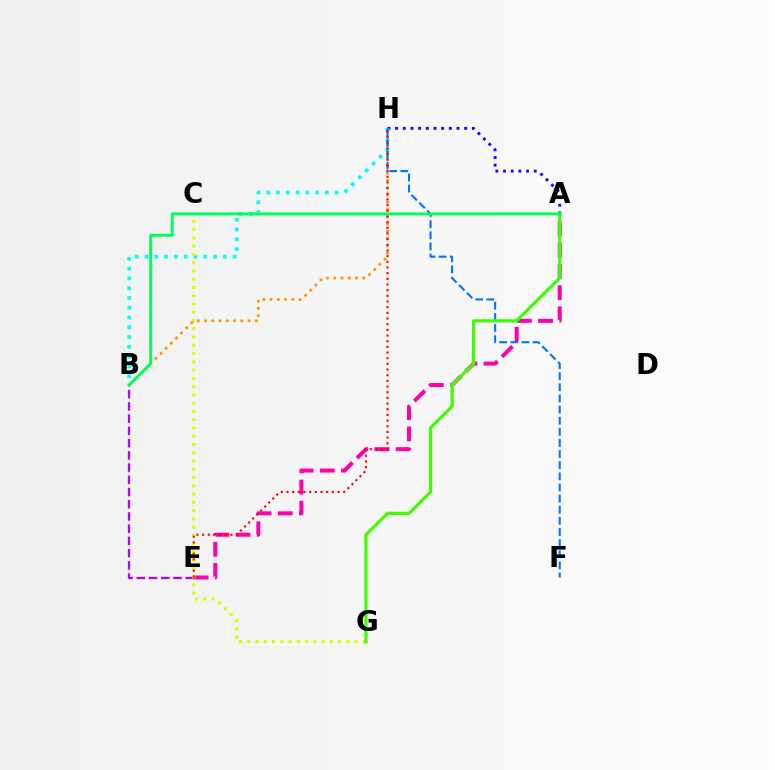{('B', 'H'): [{'color': '#ff9400', 'line_style': 'dotted', 'thickness': 1.97}, {'color': '#00fff6', 'line_style': 'dotted', 'thickness': 2.66}], ('A', 'E'): [{'color': '#ff00ac', 'line_style': 'dashed', 'thickness': 2.88}], ('A', 'H'): [{'color': '#2500ff', 'line_style': 'dotted', 'thickness': 2.08}], ('B', 'E'): [{'color': '#b900ff', 'line_style': 'dashed', 'thickness': 1.66}], ('C', 'G'): [{'color': '#d1ff00', 'line_style': 'dotted', 'thickness': 2.24}], ('F', 'H'): [{'color': '#0074ff', 'line_style': 'dashed', 'thickness': 1.51}], ('E', 'H'): [{'color': '#ff0000', 'line_style': 'dotted', 'thickness': 1.54}], ('A', 'G'): [{'color': '#3dff00', 'line_style': 'solid', 'thickness': 2.31}], ('A', 'B'): [{'color': '#00ff5c', 'line_style': 'solid', 'thickness': 2.13}]}